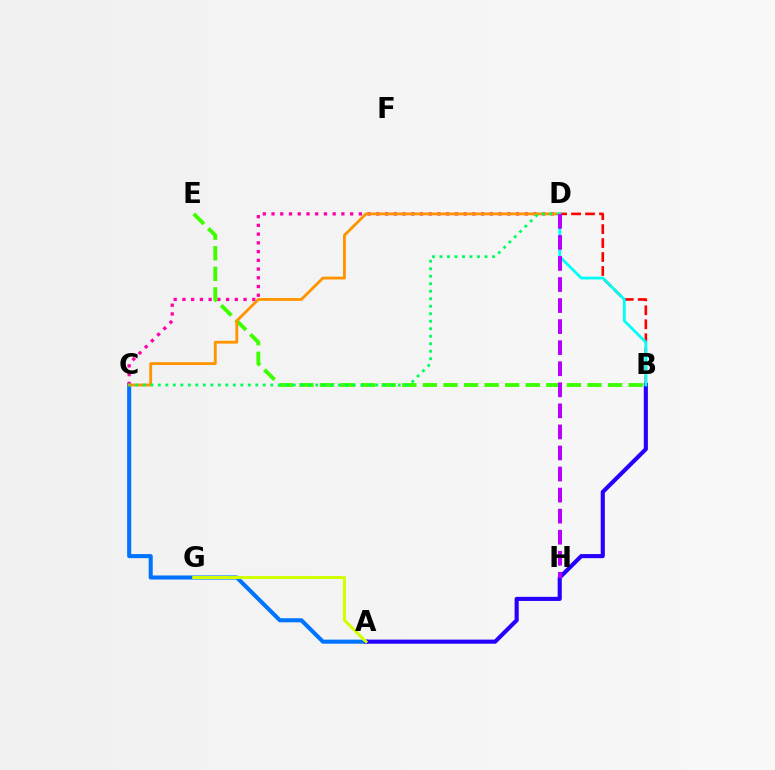{('A', 'C'): [{'color': '#0074ff', 'line_style': 'solid', 'thickness': 2.92}], ('C', 'D'): [{'color': '#ff00ac', 'line_style': 'dotted', 'thickness': 2.37}, {'color': '#ff9400', 'line_style': 'solid', 'thickness': 2.04}, {'color': '#00ff5c', 'line_style': 'dotted', 'thickness': 2.04}], ('B', 'E'): [{'color': '#3dff00', 'line_style': 'dashed', 'thickness': 2.8}], ('A', 'B'): [{'color': '#2500ff', 'line_style': 'solid', 'thickness': 2.96}], ('B', 'D'): [{'color': '#ff0000', 'line_style': 'dashed', 'thickness': 1.9}, {'color': '#00fff6', 'line_style': 'solid', 'thickness': 2.0}], ('A', 'G'): [{'color': '#d1ff00', 'line_style': 'solid', 'thickness': 2.18}], ('D', 'H'): [{'color': '#b900ff', 'line_style': 'dashed', 'thickness': 2.86}]}